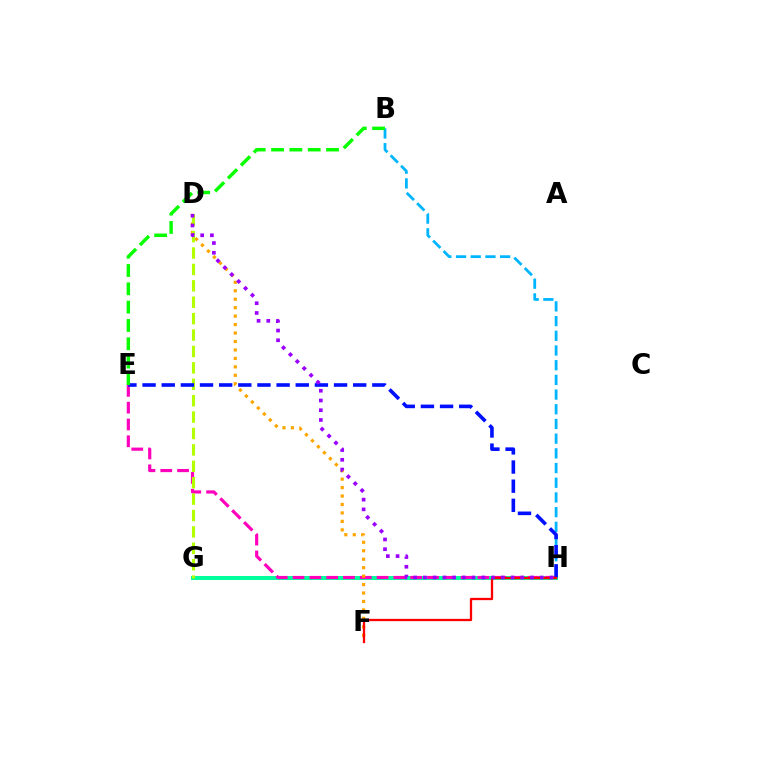{('G', 'H'): [{'color': '#00ff9d', 'line_style': 'solid', 'thickness': 2.86}], ('E', 'H'): [{'color': '#ff00bd', 'line_style': 'dashed', 'thickness': 2.28}, {'color': '#0010ff', 'line_style': 'dashed', 'thickness': 2.6}], ('B', 'H'): [{'color': '#00b5ff', 'line_style': 'dashed', 'thickness': 2.0}], ('D', 'F'): [{'color': '#ffa500', 'line_style': 'dotted', 'thickness': 2.3}], ('D', 'G'): [{'color': '#b3ff00', 'line_style': 'dashed', 'thickness': 2.23}], ('B', 'E'): [{'color': '#08ff00', 'line_style': 'dashed', 'thickness': 2.49}], ('F', 'H'): [{'color': '#ff0000', 'line_style': 'solid', 'thickness': 1.65}], ('D', 'H'): [{'color': '#9b00ff', 'line_style': 'dotted', 'thickness': 2.65}]}